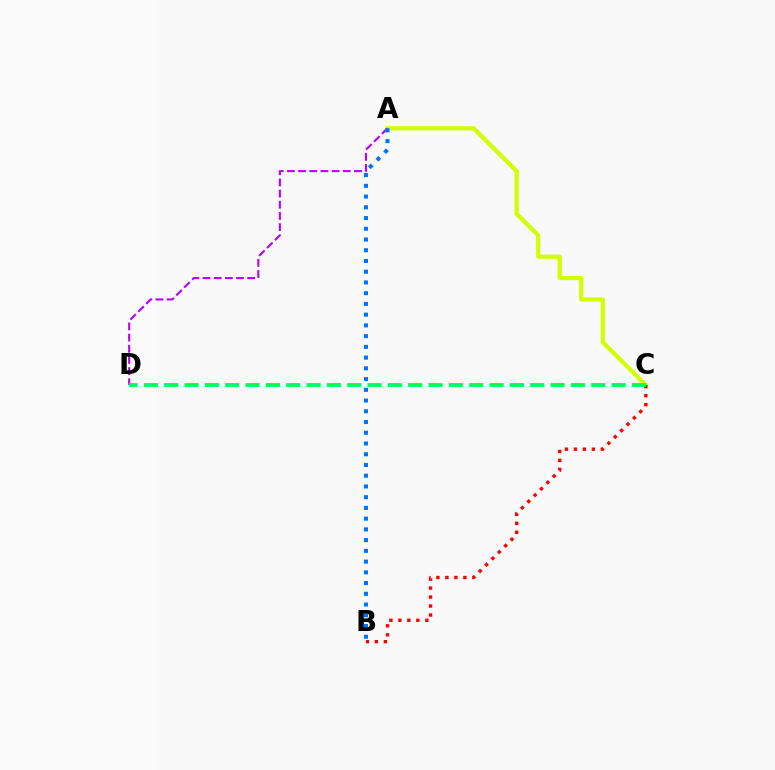{('A', 'C'): [{'color': '#d1ff00', 'line_style': 'solid', 'thickness': 3.0}], ('B', 'C'): [{'color': '#ff0000', 'line_style': 'dotted', 'thickness': 2.44}], ('A', 'D'): [{'color': '#b900ff', 'line_style': 'dashed', 'thickness': 1.52}], ('C', 'D'): [{'color': '#00ff5c', 'line_style': 'dashed', 'thickness': 2.76}], ('A', 'B'): [{'color': '#0074ff', 'line_style': 'dotted', 'thickness': 2.92}]}